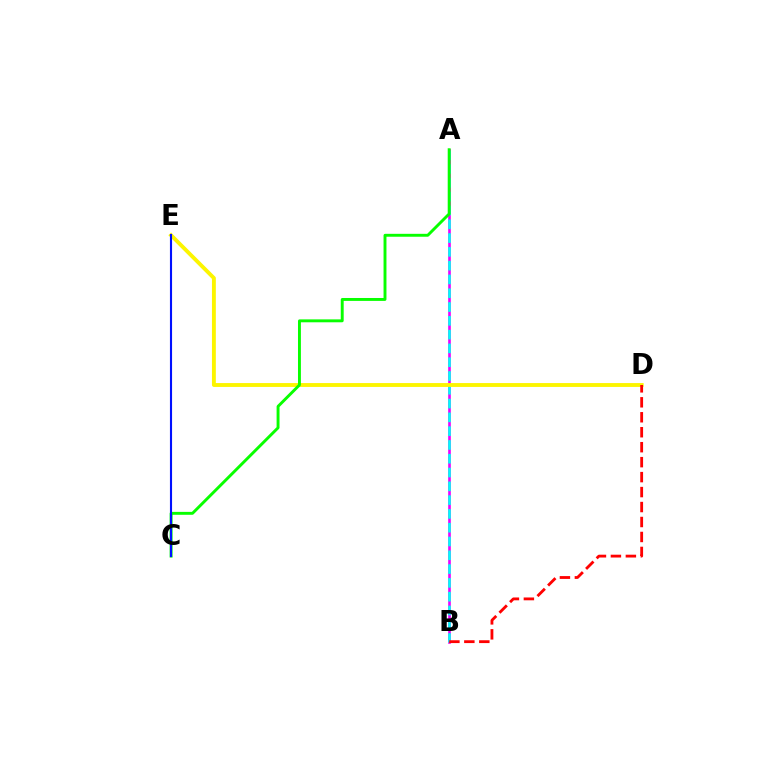{('A', 'B'): [{'color': '#ee00ff', 'line_style': 'solid', 'thickness': 1.9}, {'color': '#00fff6', 'line_style': 'dashed', 'thickness': 1.87}], ('D', 'E'): [{'color': '#fcf500', 'line_style': 'solid', 'thickness': 2.79}], ('A', 'C'): [{'color': '#08ff00', 'line_style': 'solid', 'thickness': 2.1}], ('B', 'D'): [{'color': '#ff0000', 'line_style': 'dashed', 'thickness': 2.03}], ('C', 'E'): [{'color': '#0010ff', 'line_style': 'solid', 'thickness': 1.52}]}